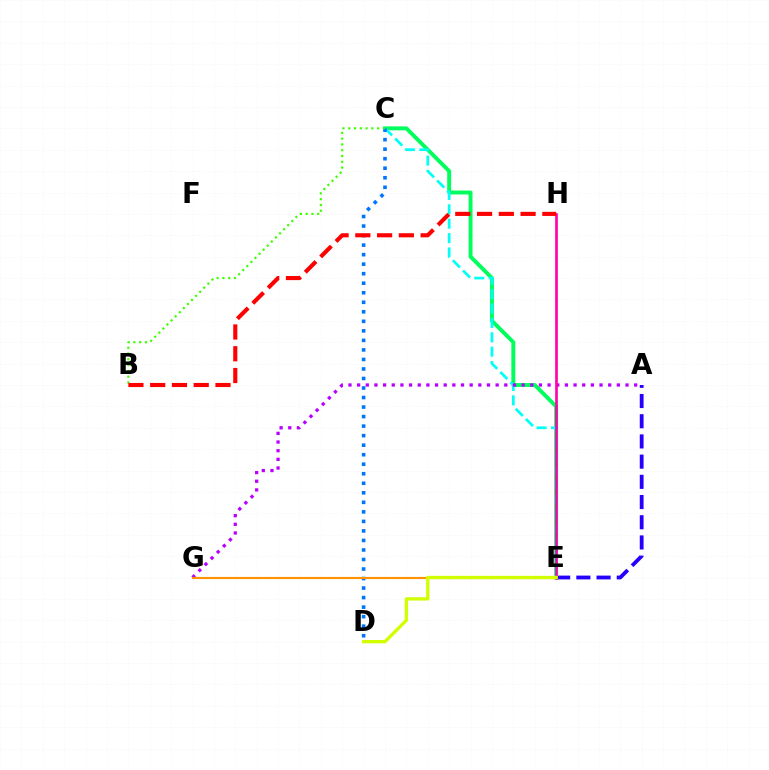{('A', 'E'): [{'color': '#2500ff', 'line_style': 'dashed', 'thickness': 2.74}], ('C', 'E'): [{'color': '#00ff5c', 'line_style': 'solid', 'thickness': 2.82}, {'color': '#00fff6', 'line_style': 'dashed', 'thickness': 1.95}], ('A', 'G'): [{'color': '#b900ff', 'line_style': 'dotted', 'thickness': 2.35}], ('E', 'H'): [{'color': '#ff00ac', 'line_style': 'solid', 'thickness': 1.91}], ('C', 'D'): [{'color': '#0074ff', 'line_style': 'dotted', 'thickness': 2.59}], ('B', 'C'): [{'color': '#3dff00', 'line_style': 'dotted', 'thickness': 1.57}], ('E', 'G'): [{'color': '#ff9400', 'line_style': 'solid', 'thickness': 1.54}], ('B', 'H'): [{'color': '#ff0000', 'line_style': 'dashed', 'thickness': 2.96}], ('D', 'E'): [{'color': '#d1ff00', 'line_style': 'solid', 'thickness': 2.39}]}